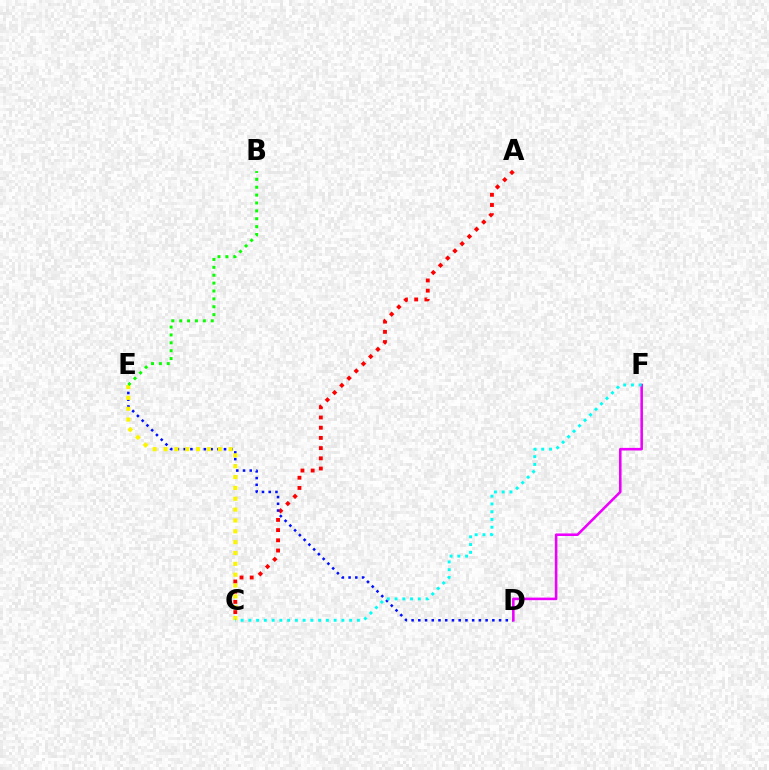{('A', 'C'): [{'color': '#ff0000', 'line_style': 'dotted', 'thickness': 2.77}], ('D', 'E'): [{'color': '#0010ff', 'line_style': 'dotted', 'thickness': 1.83}], ('D', 'F'): [{'color': '#ee00ff', 'line_style': 'solid', 'thickness': 1.85}], ('C', 'E'): [{'color': '#fcf500', 'line_style': 'dotted', 'thickness': 2.95}], ('B', 'E'): [{'color': '#08ff00', 'line_style': 'dotted', 'thickness': 2.14}], ('C', 'F'): [{'color': '#00fff6', 'line_style': 'dotted', 'thickness': 2.11}]}